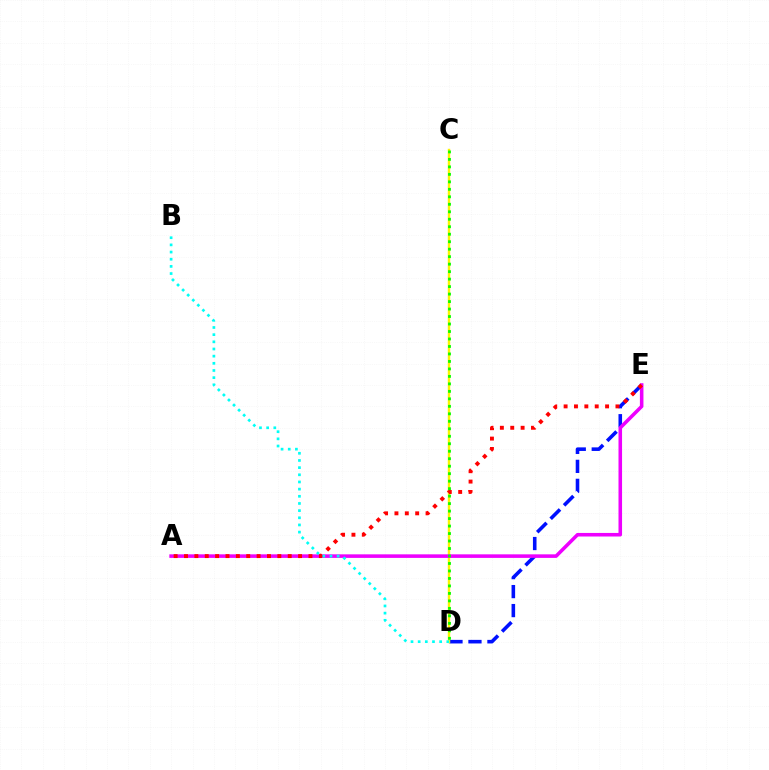{('D', 'E'): [{'color': '#0010ff', 'line_style': 'dashed', 'thickness': 2.58}], ('C', 'D'): [{'color': '#fcf500', 'line_style': 'solid', 'thickness': 1.75}, {'color': '#08ff00', 'line_style': 'dotted', 'thickness': 2.03}], ('A', 'E'): [{'color': '#ee00ff', 'line_style': 'solid', 'thickness': 2.56}, {'color': '#ff0000', 'line_style': 'dotted', 'thickness': 2.82}], ('B', 'D'): [{'color': '#00fff6', 'line_style': 'dotted', 'thickness': 1.95}]}